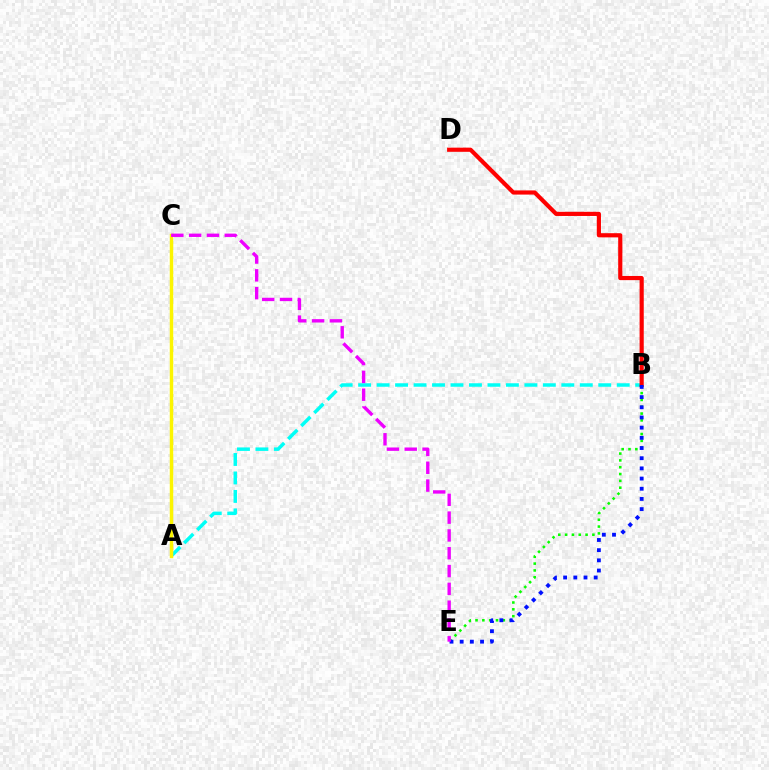{('A', 'B'): [{'color': '#00fff6', 'line_style': 'dashed', 'thickness': 2.51}], ('B', 'E'): [{'color': '#08ff00', 'line_style': 'dotted', 'thickness': 1.85}, {'color': '#0010ff', 'line_style': 'dotted', 'thickness': 2.77}], ('B', 'D'): [{'color': '#ff0000', 'line_style': 'solid', 'thickness': 3.0}], ('A', 'C'): [{'color': '#fcf500', 'line_style': 'solid', 'thickness': 2.49}], ('C', 'E'): [{'color': '#ee00ff', 'line_style': 'dashed', 'thickness': 2.42}]}